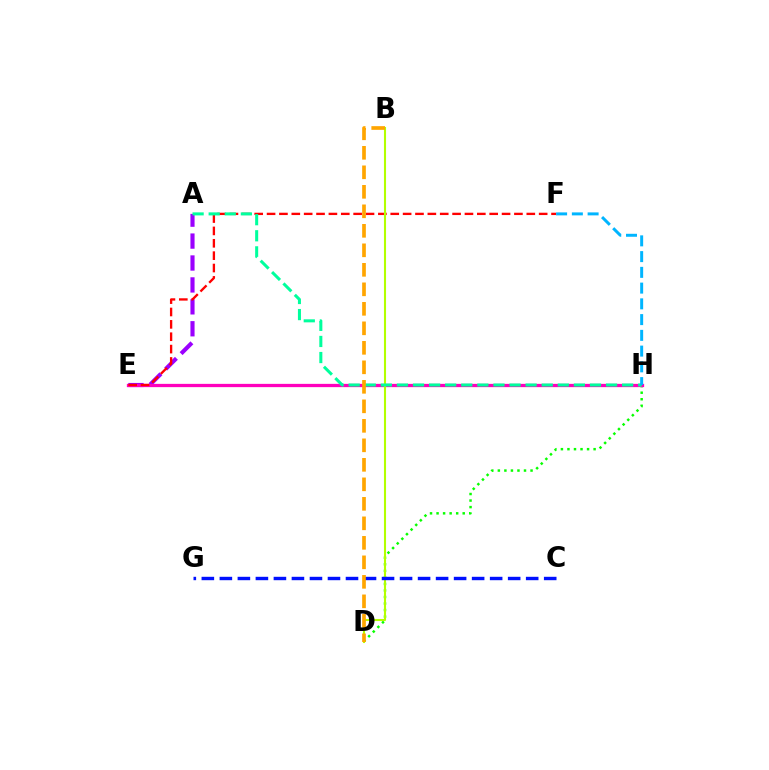{('D', 'H'): [{'color': '#08ff00', 'line_style': 'dotted', 'thickness': 1.78}], ('A', 'E'): [{'color': '#9b00ff', 'line_style': 'dashed', 'thickness': 2.98}], ('E', 'H'): [{'color': '#ff00bd', 'line_style': 'solid', 'thickness': 2.36}], ('E', 'F'): [{'color': '#ff0000', 'line_style': 'dashed', 'thickness': 1.68}], ('B', 'D'): [{'color': '#b3ff00', 'line_style': 'solid', 'thickness': 1.51}, {'color': '#ffa500', 'line_style': 'dashed', 'thickness': 2.65}], ('A', 'H'): [{'color': '#00ff9d', 'line_style': 'dashed', 'thickness': 2.19}], ('F', 'H'): [{'color': '#00b5ff', 'line_style': 'dashed', 'thickness': 2.14}], ('C', 'G'): [{'color': '#0010ff', 'line_style': 'dashed', 'thickness': 2.45}]}